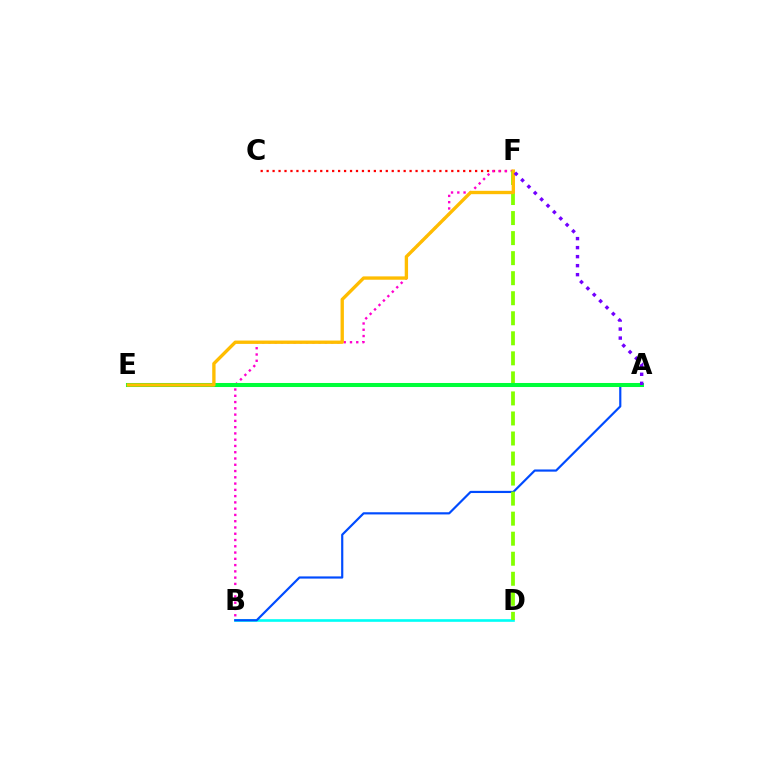{('C', 'F'): [{'color': '#ff0000', 'line_style': 'dotted', 'thickness': 1.62}], ('B', 'F'): [{'color': '#ff00cf', 'line_style': 'dotted', 'thickness': 1.7}], ('B', 'D'): [{'color': '#00fff6', 'line_style': 'solid', 'thickness': 1.9}], ('A', 'B'): [{'color': '#004bff', 'line_style': 'solid', 'thickness': 1.57}], ('D', 'F'): [{'color': '#84ff00', 'line_style': 'dashed', 'thickness': 2.72}], ('A', 'E'): [{'color': '#00ff39', 'line_style': 'solid', 'thickness': 2.91}], ('E', 'F'): [{'color': '#ffbd00', 'line_style': 'solid', 'thickness': 2.41}], ('A', 'F'): [{'color': '#7200ff', 'line_style': 'dotted', 'thickness': 2.45}]}